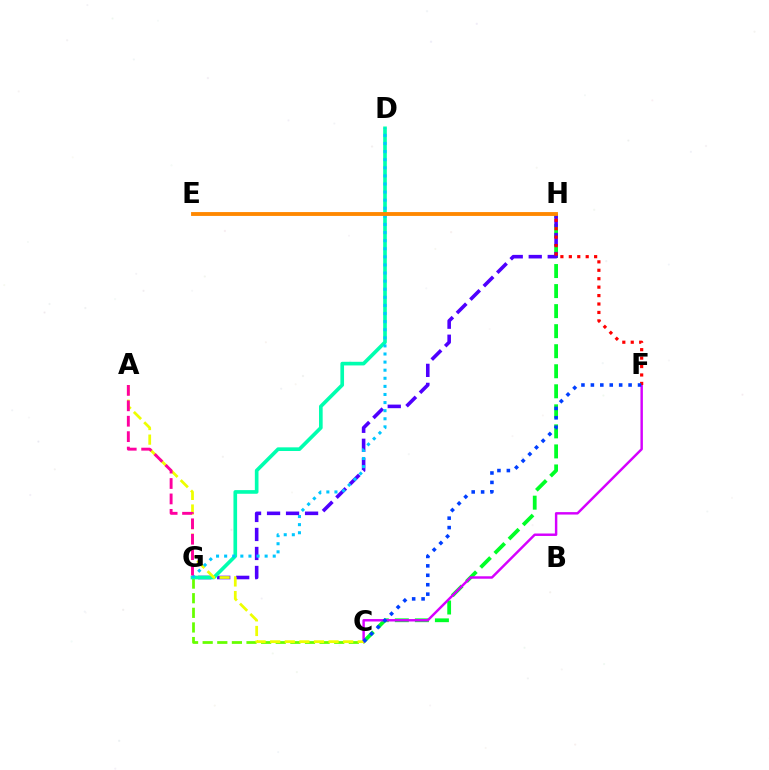{('C', 'H'): [{'color': '#00ff27', 'line_style': 'dashed', 'thickness': 2.72}], ('C', 'G'): [{'color': '#66ff00', 'line_style': 'dashed', 'thickness': 1.99}], ('G', 'H'): [{'color': '#4f00ff', 'line_style': 'dashed', 'thickness': 2.58}], ('D', 'G'): [{'color': '#00ffaf', 'line_style': 'solid', 'thickness': 2.63}, {'color': '#00c7ff', 'line_style': 'dotted', 'thickness': 2.2}], ('C', 'F'): [{'color': '#d600ff', 'line_style': 'solid', 'thickness': 1.76}, {'color': '#003fff', 'line_style': 'dotted', 'thickness': 2.56}], ('A', 'C'): [{'color': '#eeff00', 'line_style': 'dashed', 'thickness': 1.98}], ('A', 'G'): [{'color': '#ff00a0', 'line_style': 'dashed', 'thickness': 2.1}], ('F', 'H'): [{'color': '#ff0000', 'line_style': 'dotted', 'thickness': 2.29}], ('E', 'H'): [{'color': '#ff8800', 'line_style': 'solid', 'thickness': 2.77}]}